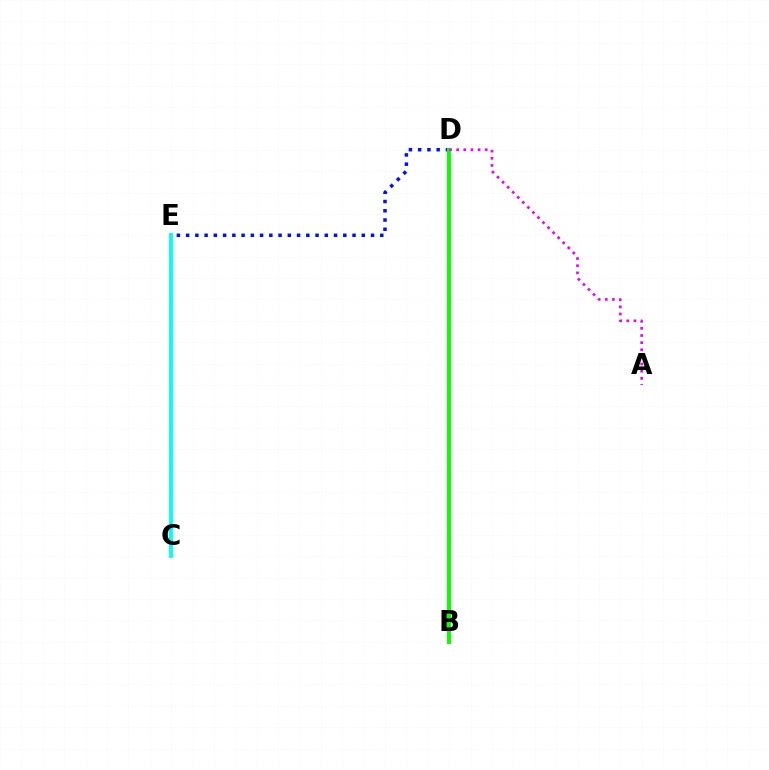{('C', 'E'): [{'color': '#00fff6', 'line_style': 'solid', 'thickness': 2.78}], ('B', 'D'): [{'color': '#ff0000', 'line_style': 'dotted', 'thickness': 1.54}, {'color': '#fcf500', 'line_style': 'solid', 'thickness': 2.59}, {'color': '#08ff00', 'line_style': 'solid', 'thickness': 2.84}], ('D', 'E'): [{'color': '#0010ff', 'line_style': 'dotted', 'thickness': 2.51}], ('A', 'D'): [{'color': '#ee00ff', 'line_style': 'dotted', 'thickness': 1.94}]}